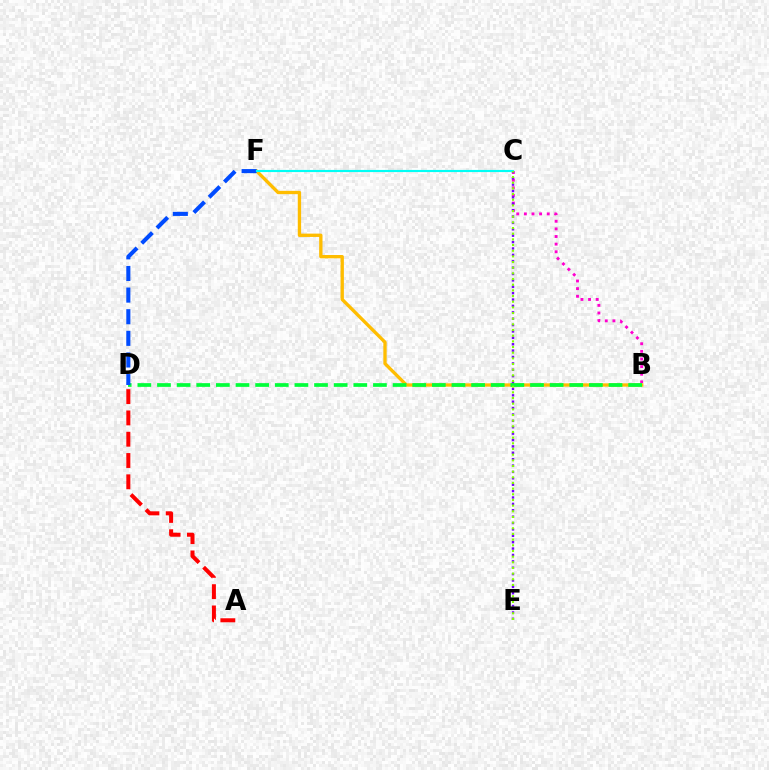{('B', 'C'): [{'color': '#ff00cf', 'line_style': 'dotted', 'thickness': 2.07}], ('B', 'F'): [{'color': '#ffbd00', 'line_style': 'solid', 'thickness': 2.4}], ('C', 'E'): [{'color': '#7200ff', 'line_style': 'dotted', 'thickness': 1.73}, {'color': '#84ff00', 'line_style': 'dotted', 'thickness': 1.54}], ('B', 'D'): [{'color': '#00ff39', 'line_style': 'dashed', 'thickness': 2.67}], ('D', 'F'): [{'color': '#004bff', 'line_style': 'dashed', 'thickness': 2.94}], ('C', 'F'): [{'color': '#00fff6', 'line_style': 'solid', 'thickness': 1.55}], ('A', 'D'): [{'color': '#ff0000', 'line_style': 'dashed', 'thickness': 2.89}]}